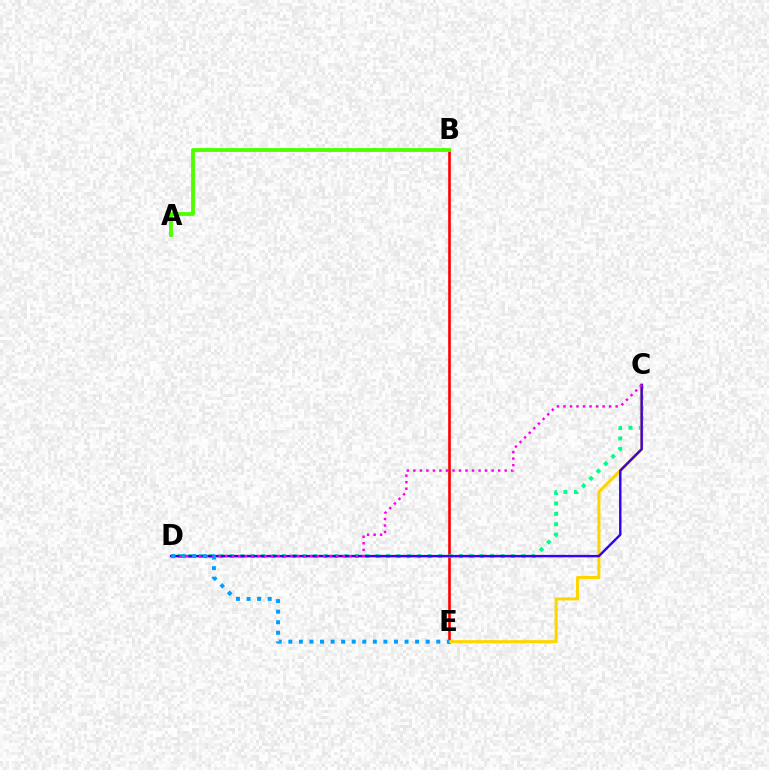{('B', 'E'): [{'color': '#ff0000', 'line_style': 'solid', 'thickness': 1.9}], ('C', 'D'): [{'color': '#00ff86', 'line_style': 'dotted', 'thickness': 2.83}, {'color': '#3700ff', 'line_style': 'solid', 'thickness': 1.77}, {'color': '#ff00ed', 'line_style': 'dotted', 'thickness': 1.77}], ('C', 'E'): [{'color': '#ffd500', 'line_style': 'solid', 'thickness': 2.21}], ('D', 'E'): [{'color': '#009eff', 'line_style': 'dotted', 'thickness': 2.87}], ('A', 'B'): [{'color': '#4fff00', 'line_style': 'solid', 'thickness': 2.76}]}